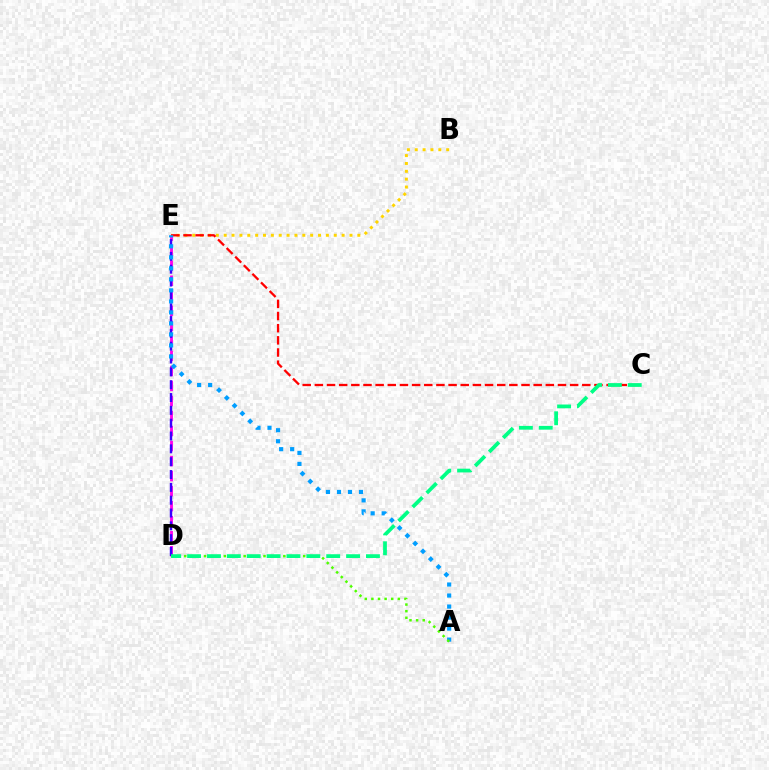{('D', 'E'): [{'color': '#ff00ed', 'line_style': 'dashed', 'thickness': 2.04}, {'color': '#3700ff', 'line_style': 'dashed', 'thickness': 1.74}], ('B', 'E'): [{'color': '#ffd500', 'line_style': 'dotted', 'thickness': 2.14}], ('C', 'E'): [{'color': '#ff0000', 'line_style': 'dashed', 'thickness': 1.65}], ('A', 'E'): [{'color': '#009eff', 'line_style': 'dotted', 'thickness': 2.99}], ('A', 'D'): [{'color': '#4fff00', 'line_style': 'dotted', 'thickness': 1.8}], ('C', 'D'): [{'color': '#00ff86', 'line_style': 'dashed', 'thickness': 2.7}]}